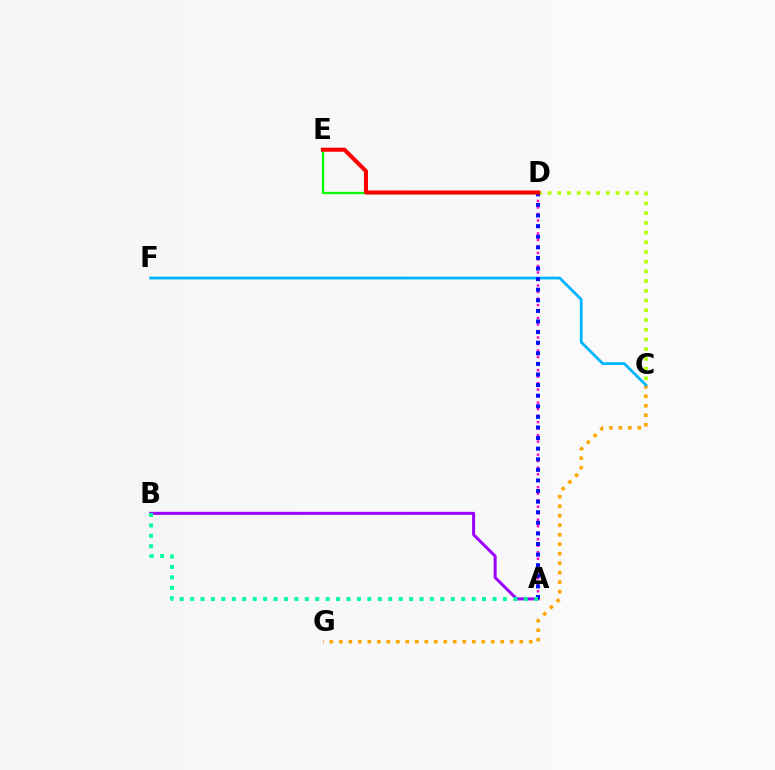{('C', 'D'): [{'color': '#b3ff00', 'line_style': 'dotted', 'thickness': 2.64}], ('A', 'D'): [{'color': '#ff00bd', 'line_style': 'dotted', 'thickness': 1.77}, {'color': '#0010ff', 'line_style': 'dotted', 'thickness': 2.88}], ('D', 'E'): [{'color': '#08ff00', 'line_style': 'solid', 'thickness': 1.66}, {'color': '#ff0000', 'line_style': 'solid', 'thickness': 2.92}], ('C', 'G'): [{'color': '#ffa500', 'line_style': 'dotted', 'thickness': 2.58}], ('C', 'F'): [{'color': '#00b5ff', 'line_style': 'solid', 'thickness': 1.99}], ('A', 'B'): [{'color': '#9b00ff', 'line_style': 'solid', 'thickness': 2.16}, {'color': '#00ff9d', 'line_style': 'dotted', 'thickness': 2.83}]}